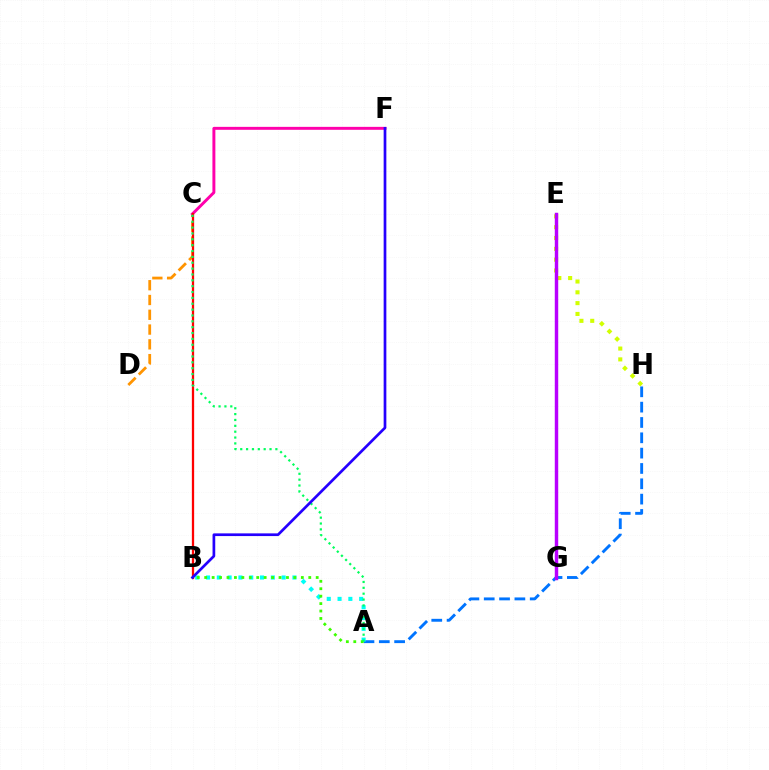{('C', 'D'): [{'color': '#ff9400', 'line_style': 'dashed', 'thickness': 2.01}], ('E', 'H'): [{'color': '#d1ff00', 'line_style': 'dotted', 'thickness': 2.94}], ('C', 'F'): [{'color': '#ff00ac', 'line_style': 'solid', 'thickness': 2.12}], ('A', 'H'): [{'color': '#0074ff', 'line_style': 'dashed', 'thickness': 2.08}], ('B', 'C'): [{'color': '#ff0000', 'line_style': 'solid', 'thickness': 1.64}], ('A', 'B'): [{'color': '#00fff6', 'line_style': 'dotted', 'thickness': 2.93}, {'color': '#3dff00', 'line_style': 'dotted', 'thickness': 2.02}], ('A', 'C'): [{'color': '#00ff5c', 'line_style': 'dotted', 'thickness': 1.59}], ('B', 'F'): [{'color': '#2500ff', 'line_style': 'solid', 'thickness': 1.94}], ('E', 'G'): [{'color': '#b900ff', 'line_style': 'solid', 'thickness': 2.48}]}